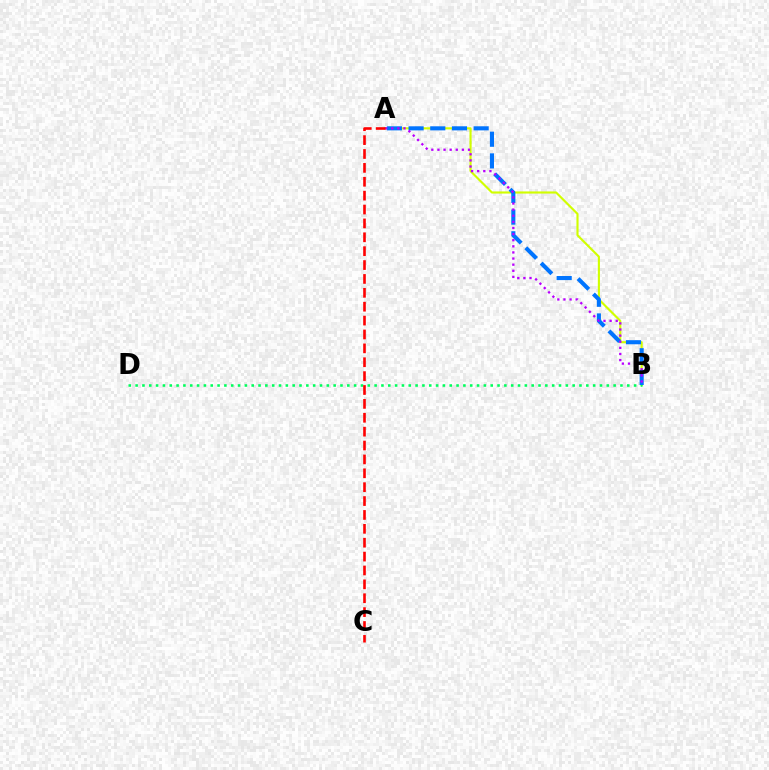{('A', 'B'): [{'color': '#d1ff00', 'line_style': 'solid', 'thickness': 1.54}, {'color': '#0074ff', 'line_style': 'dashed', 'thickness': 2.95}, {'color': '#b900ff', 'line_style': 'dotted', 'thickness': 1.66}], ('B', 'D'): [{'color': '#00ff5c', 'line_style': 'dotted', 'thickness': 1.86}], ('A', 'C'): [{'color': '#ff0000', 'line_style': 'dashed', 'thickness': 1.89}]}